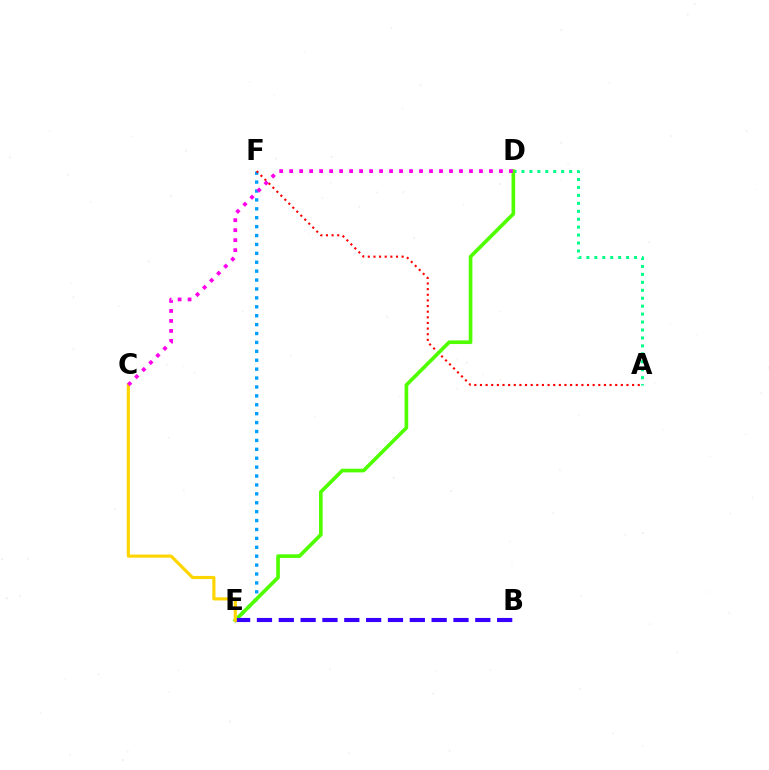{('E', 'F'): [{'color': '#009eff', 'line_style': 'dotted', 'thickness': 2.42}], ('A', 'F'): [{'color': '#ff0000', 'line_style': 'dotted', 'thickness': 1.53}], ('A', 'D'): [{'color': '#00ff86', 'line_style': 'dotted', 'thickness': 2.16}], ('D', 'E'): [{'color': '#4fff00', 'line_style': 'solid', 'thickness': 2.63}], ('B', 'E'): [{'color': '#3700ff', 'line_style': 'dashed', 'thickness': 2.97}], ('C', 'E'): [{'color': '#ffd500', 'line_style': 'solid', 'thickness': 2.27}], ('C', 'D'): [{'color': '#ff00ed', 'line_style': 'dotted', 'thickness': 2.71}]}